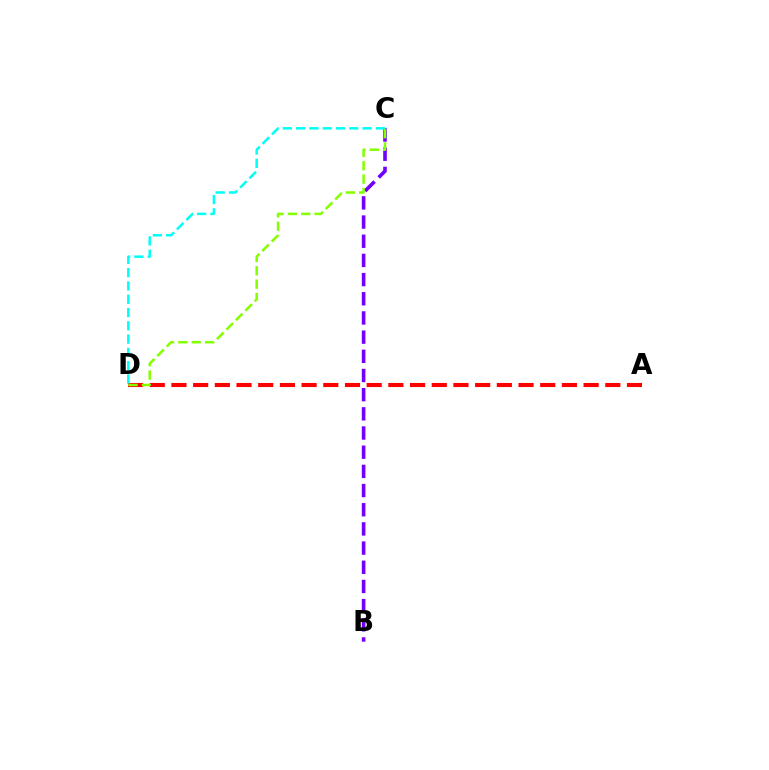{('A', 'D'): [{'color': '#ff0000', 'line_style': 'dashed', 'thickness': 2.95}], ('B', 'C'): [{'color': '#7200ff', 'line_style': 'dashed', 'thickness': 2.61}], ('C', 'D'): [{'color': '#00fff6', 'line_style': 'dashed', 'thickness': 1.81}, {'color': '#84ff00', 'line_style': 'dashed', 'thickness': 1.81}]}